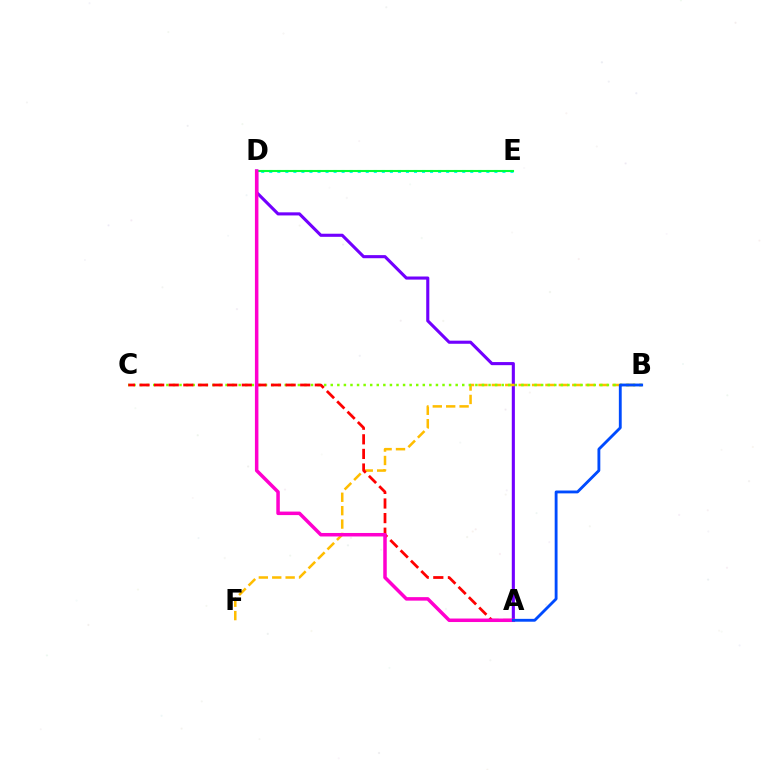{('D', 'E'): [{'color': '#00fff6', 'line_style': 'dotted', 'thickness': 2.18}, {'color': '#00ff39', 'line_style': 'solid', 'thickness': 1.51}], ('A', 'D'): [{'color': '#7200ff', 'line_style': 'solid', 'thickness': 2.23}, {'color': '#ff00cf', 'line_style': 'solid', 'thickness': 2.52}], ('B', 'F'): [{'color': '#ffbd00', 'line_style': 'dashed', 'thickness': 1.82}], ('B', 'C'): [{'color': '#84ff00', 'line_style': 'dotted', 'thickness': 1.79}], ('A', 'C'): [{'color': '#ff0000', 'line_style': 'dashed', 'thickness': 1.98}], ('A', 'B'): [{'color': '#004bff', 'line_style': 'solid', 'thickness': 2.05}]}